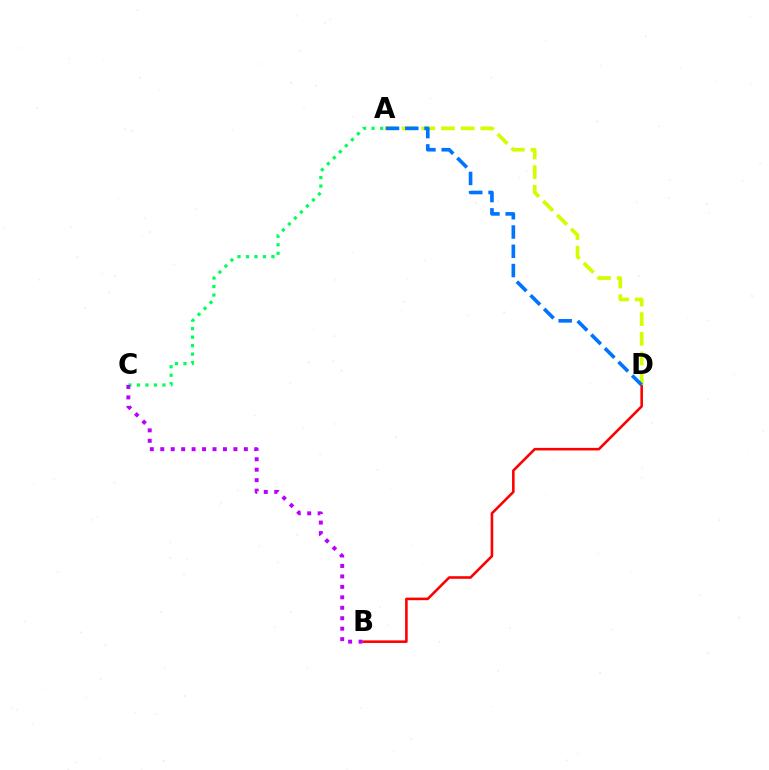{('B', 'D'): [{'color': '#ff0000', 'line_style': 'solid', 'thickness': 1.86}], ('A', 'D'): [{'color': '#d1ff00', 'line_style': 'dashed', 'thickness': 2.67}, {'color': '#0074ff', 'line_style': 'dashed', 'thickness': 2.62}], ('A', 'C'): [{'color': '#00ff5c', 'line_style': 'dotted', 'thickness': 2.31}], ('B', 'C'): [{'color': '#b900ff', 'line_style': 'dotted', 'thickness': 2.84}]}